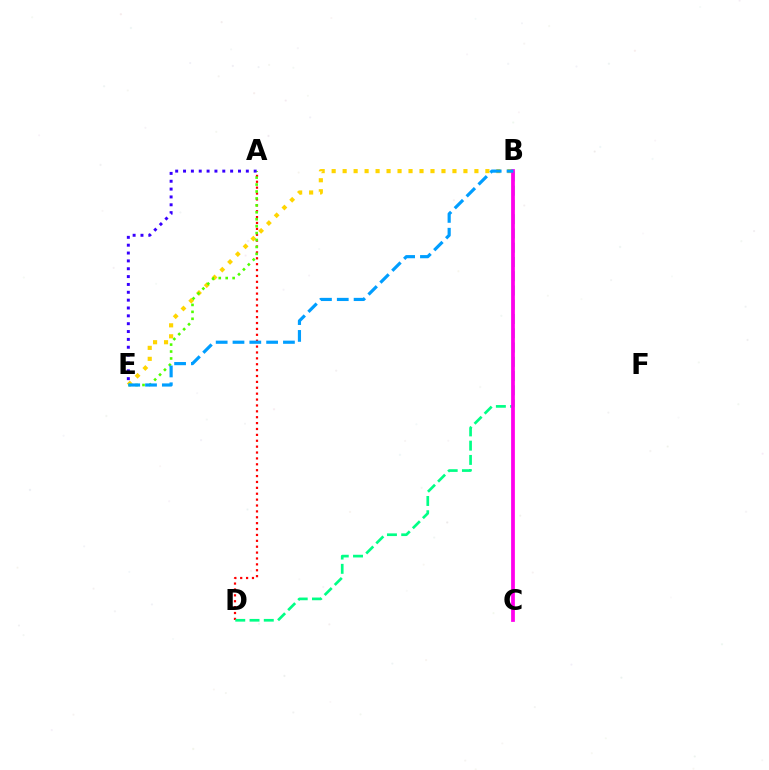{('B', 'E'): [{'color': '#ffd500', 'line_style': 'dotted', 'thickness': 2.98}, {'color': '#009eff', 'line_style': 'dashed', 'thickness': 2.28}], ('A', 'D'): [{'color': '#ff0000', 'line_style': 'dotted', 'thickness': 1.6}], ('A', 'E'): [{'color': '#4fff00', 'line_style': 'dotted', 'thickness': 1.88}, {'color': '#3700ff', 'line_style': 'dotted', 'thickness': 2.13}], ('B', 'D'): [{'color': '#00ff86', 'line_style': 'dashed', 'thickness': 1.94}], ('B', 'C'): [{'color': '#ff00ed', 'line_style': 'solid', 'thickness': 2.71}]}